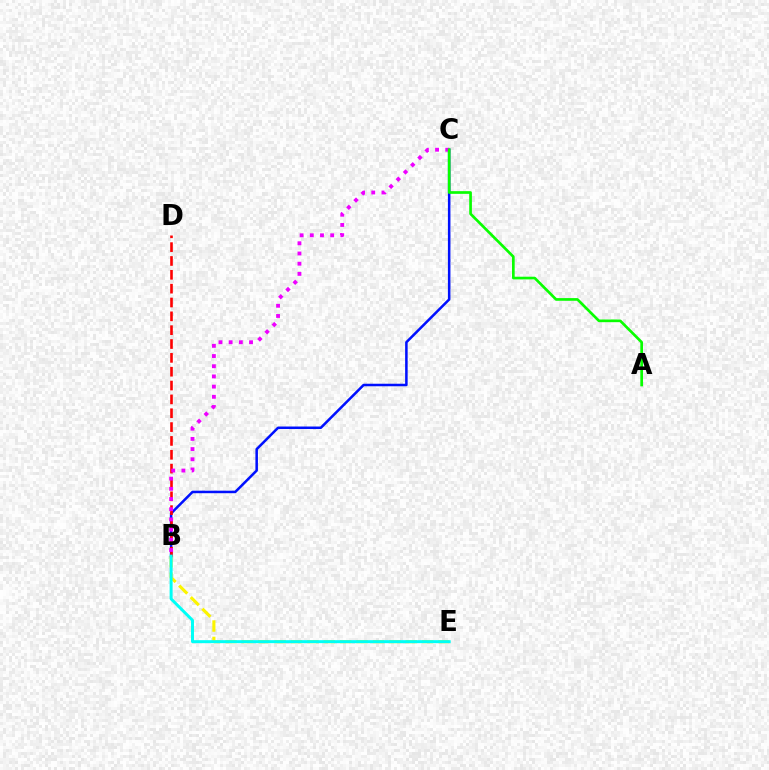{('B', 'E'): [{'color': '#fcf500', 'line_style': 'dashed', 'thickness': 2.23}, {'color': '#00fff6', 'line_style': 'solid', 'thickness': 2.14}], ('B', 'C'): [{'color': '#0010ff', 'line_style': 'solid', 'thickness': 1.82}, {'color': '#ee00ff', 'line_style': 'dotted', 'thickness': 2.77}], ('B', 'D'): [{'color': '#ff0000', 'line_style': 'dashed', 'thickness': 1.88}], ('A', 'C'): [{'color': '#08ff00', 'line_style': 'solid', 'thickness': 1.93}]}